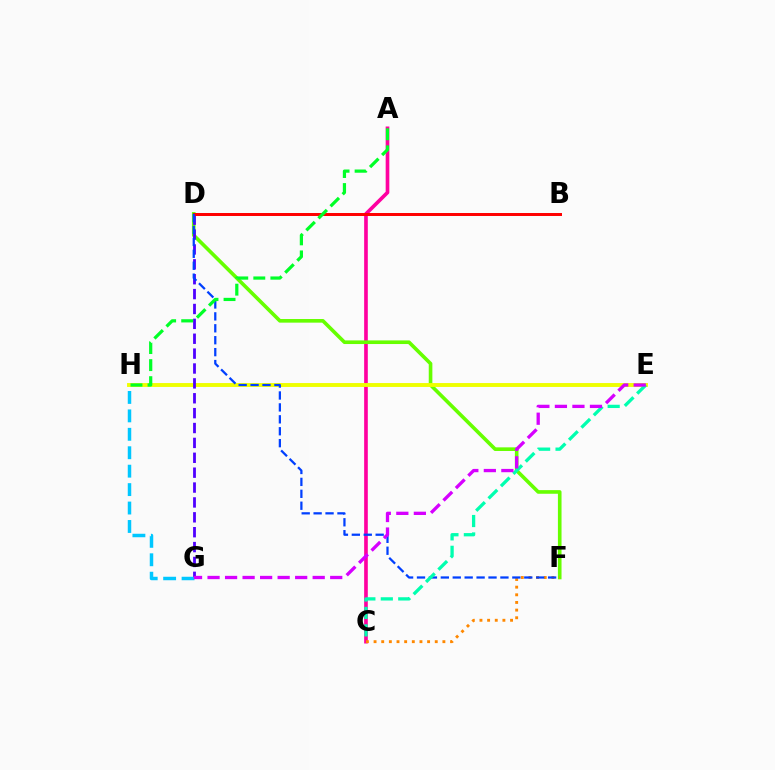{('A', 'C'): [{'color': '#ff00a0', 'line_style': 'solid', 'thickness': 2.63}], ('D', 'F'): [{'color': '#66ff00', 'line_style': 'solid', 'thickness': 2.61}, {'color': '#003fff', 'line_style': 'dashed', 'thickness': 1.62}], ('C', 'F'): [{'color': '#ff8800', 'line_style': 'dotted', 'thickness': 2.08}], ('E', 'H'): [{'color': '#eeff00', 'line_style': 'solid', 'thickness': 2.8}], ('D', 'G'): [{'color': '#4f00ff', 'line_style': 'dashed', 'thickness': 2.02}], ('B', 'D'): [{'color': '#ff0000', 'line_style': 'solid', 'thickness': 2.14}], ('C', 'E'): [{'color': '#00ffaf', 'line_style': 'dashed', 'thickness': 2.37}], ('G', 'H'): [{'color': '#00c7ff', 'line_style': 'dashed', 'thickness': 2.5}], ('E', 'G'): [{'color': '#d600ff', 'line_style': 'dashed', 'thickness': 2.38}], ('A', 'H'): [{'color': '#00ff27', 'line_style': 'dashed', 'thickness': 2.32}]}